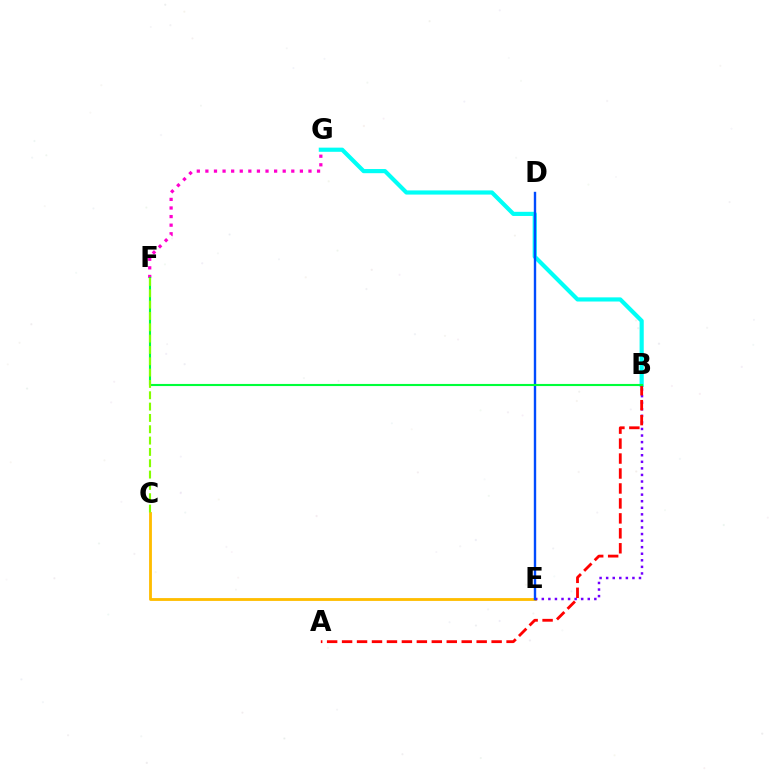{('C', 'E'): [{'color': '#ffbd00', 'line_style': 'solid', 'thickness': 2.04}], ('B', 'G'): [{'color': '#00fff6', 'line_style': 'solid', 'thickness': 2.99}], ('B', 'E'): [{'color': '#7200ff', 'line_style': 'dotted', 'thickness': 1.78}], ('D', 'E'): [{'color': '#004bff', 'line_style': 'solid', 'thickness': 1.72}], ('A', 'B'): [{'color': '#ff0000', 'line_style': 'dashed', 'thickness': 2.03}], ('F', 'G'): [{'color': '#ff00cf', 'line_style': 'dotted', 'thickness': 2.33}], ('B', 'F'): [{'color': '#00ff39', 'line_style': 'solid', 'thickness': 1.53}], ('C', 'F'): [{'color': '#84ff00', 'line_style': 'dashed', 'thickness': 1.54}]}